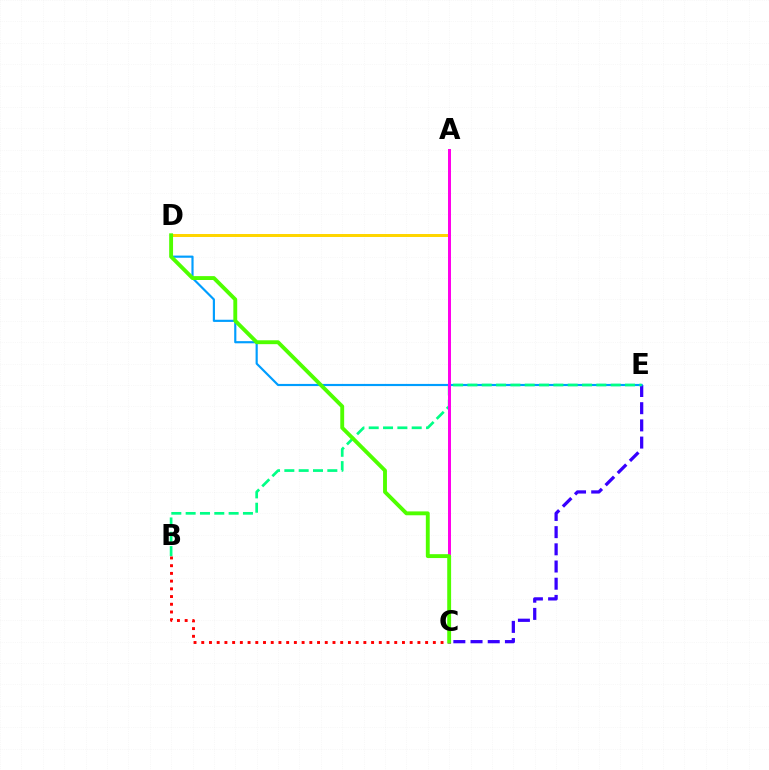{('C', 'E'): [{'color': '#3700ff', 'line_style': 'dashed', 'thickness': 2.34}], ('B', 'C'): [{'color': '#ff0000', 'line_style': 'dotted', 'thickness': 2.1}], ('A', 'D'): [{'color': '#ffd500', 'line_style': 'solid', 'thickness': 2.15}], ('D', 'E'): [{'color': '#009eff', 'line_style': 'solid', 'thickness': 1.56}], ('B', 'E'): [{'color': '#00ff86', 'line_style': 'dashed', 'thickness': 1.95}], ('A', 'C'): [{'color': '#ff00ed', 'line_style': 'solid', 'thickness': 2.15}], ('C', 'D'): [{'color': '#4fff00', 'line_style': 'solid', 'thickness': 2.79}]}